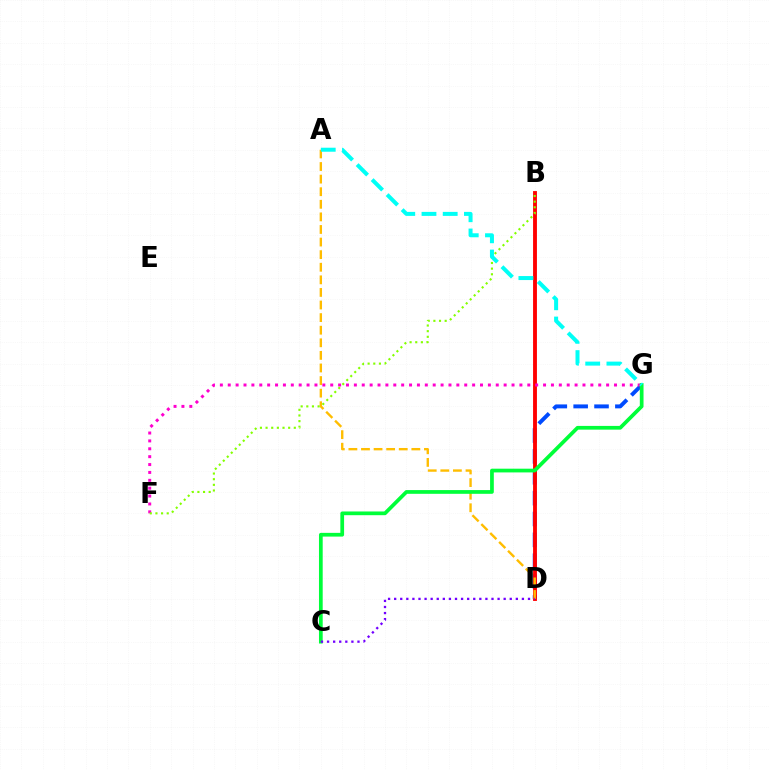{('D', 'G'): [{'color': '#004bff', 'line_style': 'dashed', 'thickness': 2.83}], ('B', 'D'): [{'color': '#ff0000', 'line_style': 'solid', 'thickness': 2.78}], ('A', 'D'): [{'color': '#ffbd00', 'line_style': 'dashed', 'thickness': 1.71}], ('F', 'G'): [{'color': '#ff00cf', 'line_style': 'dotted', 'thickness': 2.14}], ('B', 'F'): [{'color': '#84ff00', 'line_style': 'dotted', 'thickness': 1.53}], ('C', 'G'): [{'color': '#00ff39', 'line_style': 'solid', 'thickness': 2.68}], ('A', 'G'): [{'color': '#00fff6', 'line_style': 'dashed', 'thickness': 2.88}], ('C', 'D'): [{'color': '#7200ff', 'line_style': 'dotted', 'thickness': 1.65}]}